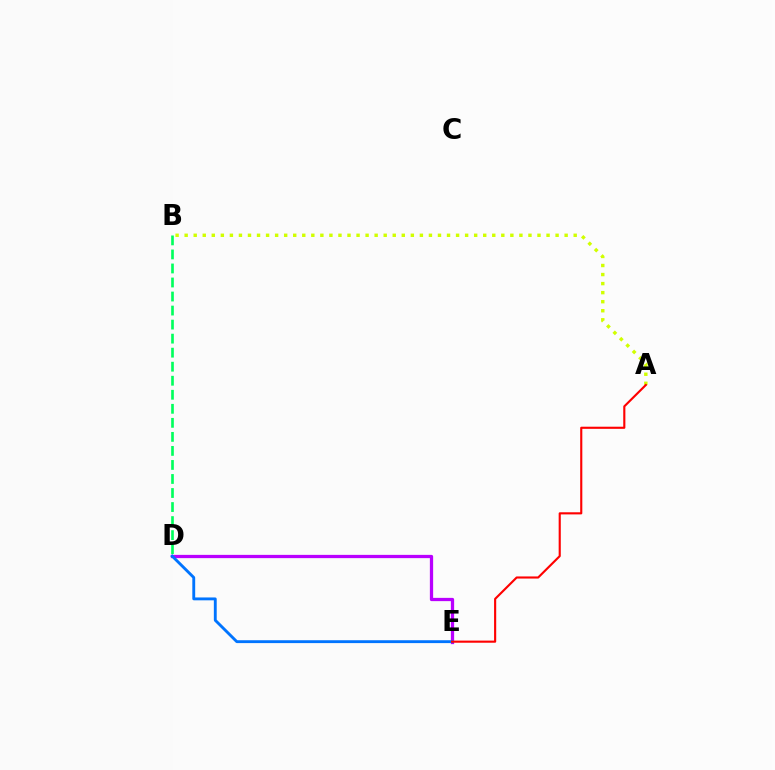{('B', 'D'): [{'color': '#00ff5c', 'line_style': 'dashed', 'thickness': 1.91}], ('D', 'E'): [{'color': '#b900ff', 'line_style': 'solid', 'thickness': 2.35}, {'color': '#0074ff', 'line_style': 'solid', 'thickness': 2.07}], ('A', 'B'): [{'color': '#d1ff00', 'line_style': 'dotted', 'thickness': 2.46}], ('A', 'E'): [{'color': '#ff0000', 'line_style': 'solid', 'thickness': 1.53}]}